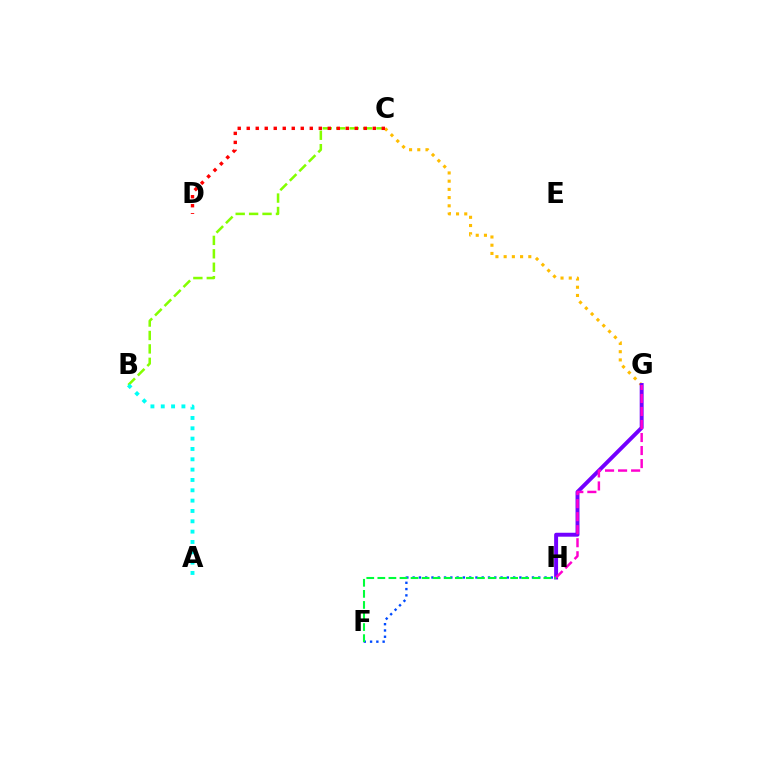{('F', 'H'): [{'color': '#004bff', 'line_style': 'dotted', 'thickness': 1.71}, {'color': '#00ff39', 'line_style': 'dashed', 'thickness': 1.5}], ('C', 'G'): [{'color': '#ffbd00', 'line_style': 'dotted', 'thickness': 2.23}], ('G', 'H'): [{'color': '#7200ff', 'line_style': 'solid', 'thickness': 2.83}, {'color': '#ff00cf', 'line_style': 'dashed', 'thickness': 1.77}], ('B', 'C'): [{'color': '#84ff00', 'line_style': 'dashed', 'thickness': 1.82}], ('A', 'B'): [{'color': '#00fff6', 'line_style': 'dotted', 'thickness': 2.81}], ('C', 'D'): [{'color': '#ff0000', 'line_style': 'dotted', 'thickness': 2.45}]}